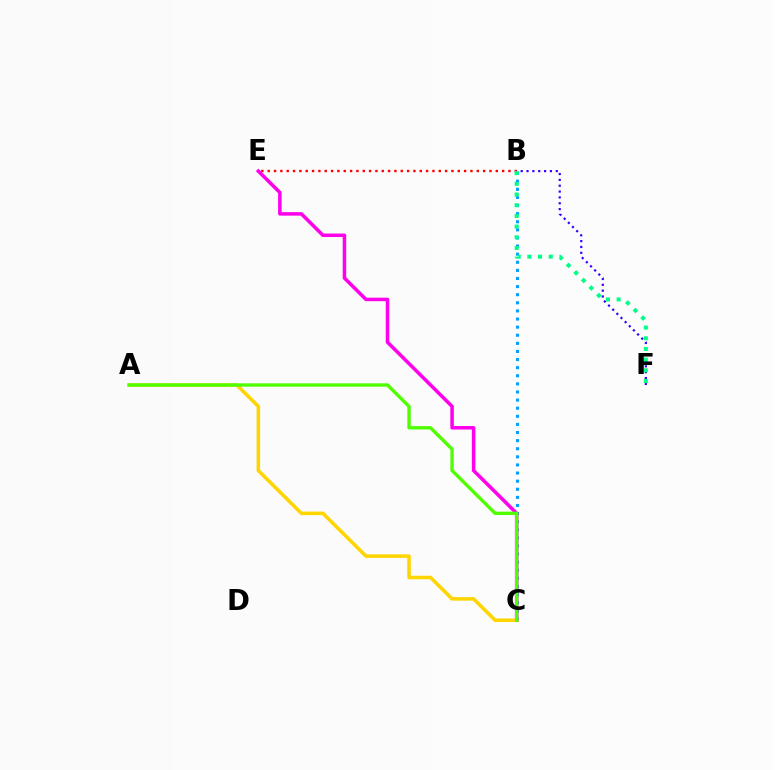{('B', 'C'): [{'color': '#009eff', 'line_style': 'dotted', 'thickness': 2.2}], ('C', 'E'): [{'color': '#ff00ed', 'line_style': 'solid', 'thickness': 2.54}], ('B', 'E'): [{'color': '#ff0000', 'line_style': 'dotted', 'thickness': 1.72}], ('B', 'F'): [{'color': '#3700ff', 'line_style': 'dotted', 'thickness': 1.59}, {'color': '#00ff86', 'line_style': 'dotted', 'thickness': 2.9}], ('A', 'C'): [{'color': '#ffd500', 'line_style': 'solid', 'thickness': 2.54}, {'color': '#4fff00', 'line_style': 'solid', 'thickness': 2.42}]}